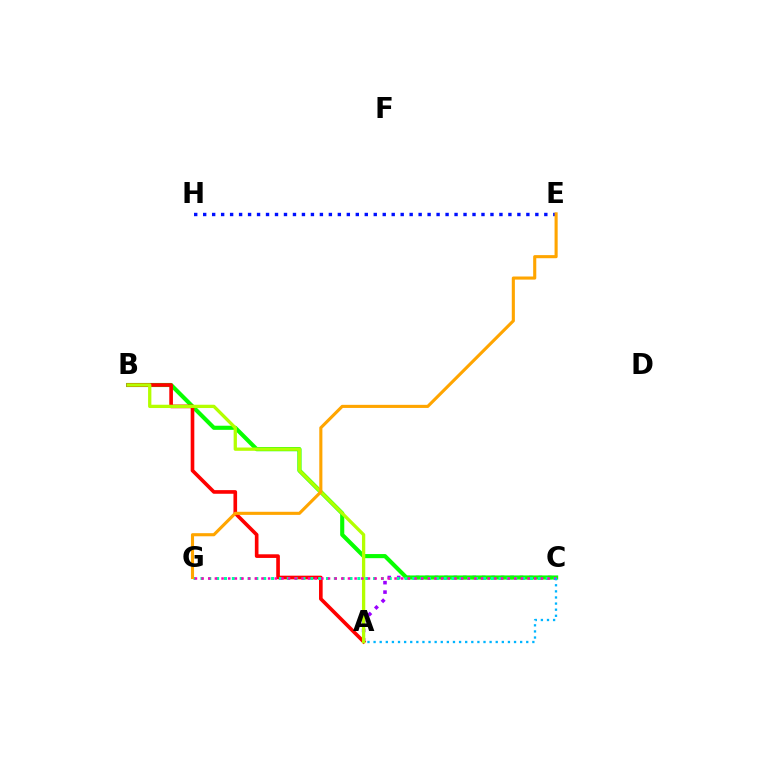{('A', 'C'): [{'color': '#9b00ff', 'line_style': 'dotted', 'thickness': 2.57}, {'color': '#00b5ff', 'line_style': 'dotted', 'thickness': 1.66}], ('B', 'C'): [{'color': '#08ff00', 'line_style': 'solid', 'thickness': 2.96}], ('A', 'B'): [{'color': '#ff0000', 'line_style': 'solid', 'thickness': 2.62}, {'color': '#b3ff00', 'line_style': 'solid', 'thickness': 2.37}], ('C', 'G'): [{'color': '#00ff9d', 'line_style': 'dotted', 'thickness': 2.13}, {'color': '#ff00bd', 'line_style': 'dotted', 'thickness': 1.81}], ('E', 'H'): [{'color': '#0010ff', 'line_style': 'dotted', 'thickness': 2.44}], ('E', 'G'): [{'color': '#ffa500', 'line_style': 'solid', 'thickness': 2.24}]}